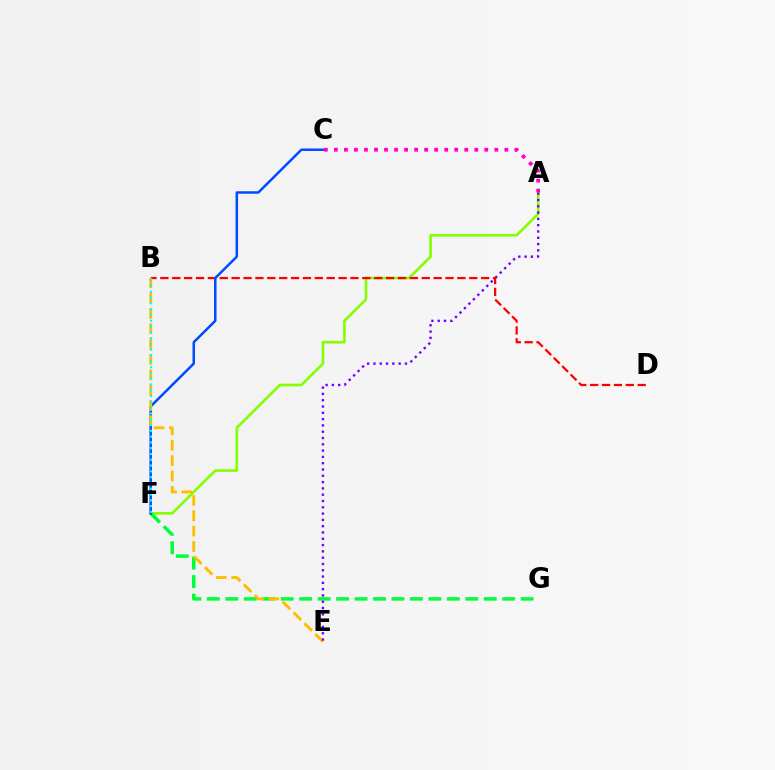{('A', 'F'): [{'color': '#84ff00', 'line_style': 'solid', 'thickness': 1.9}], ('F', 'G'): [{'color': '#00ff39', 'line_style': 'dashed', 'thickness': 2.51}], ('B', 'D'): [{'color': '#ff0000', 'line_style': 'dashed', 'thickness': 1.61}], ('C', 'F'): [{'color': '#004bff', 'line_style': 'solid', 'thickness': 1.8}], ('B', 'E'): [{'color': '#ffbd00', 'line_style': 'dashed', 'thickness': 2.08}], ('B', 'F'): [{'color': '#00fff6', 'line_style': 'dotted', 'thickness': 1.57}], ('A', 'E'): [{'color': '#7200ff', 'line_style': 'dotted', 'thickness': 1.71}], ('A', 'C'): [{'color': '#ff00cf', 'line_style': 'dotted', 'thickness': 2.72}]}